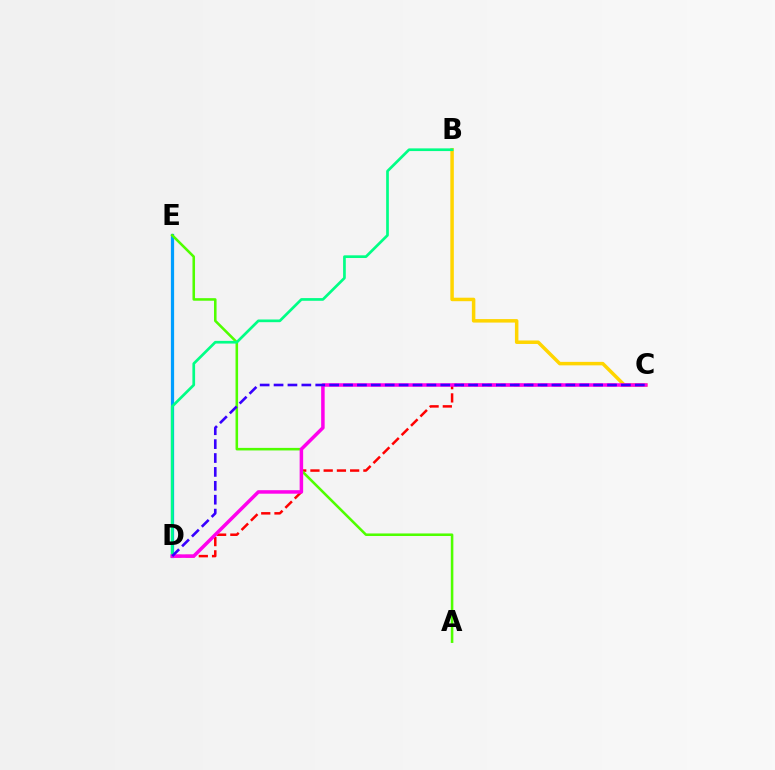{('C', 'D'): [{'color': '#ff0000', 'line_style': 'dashed', 'thickness': 1.8}, {'color': '#ff00ed', 'line_style': 'solid', 'thickness': 2.52}, {'color': '#3700ff', 'line_style': 'dashed', 'thickness': 1.89}], ('D', 'E'): [{'color': '#009eff', 'line_style': 'solid', 'thickness': 2.33}], ('B', 'C'): [{'color': '#ffd500', 'line_style': 'solid', 'thickness': 2.51}], ('A', 'E'): [{'color': '#4fff00', 'line_style': 'solid', 'thickness': 1.84}], ('B', 'D'): [{'color': '#00ff86', 'line_style': 'solid', 'thickness': 1.94}]}